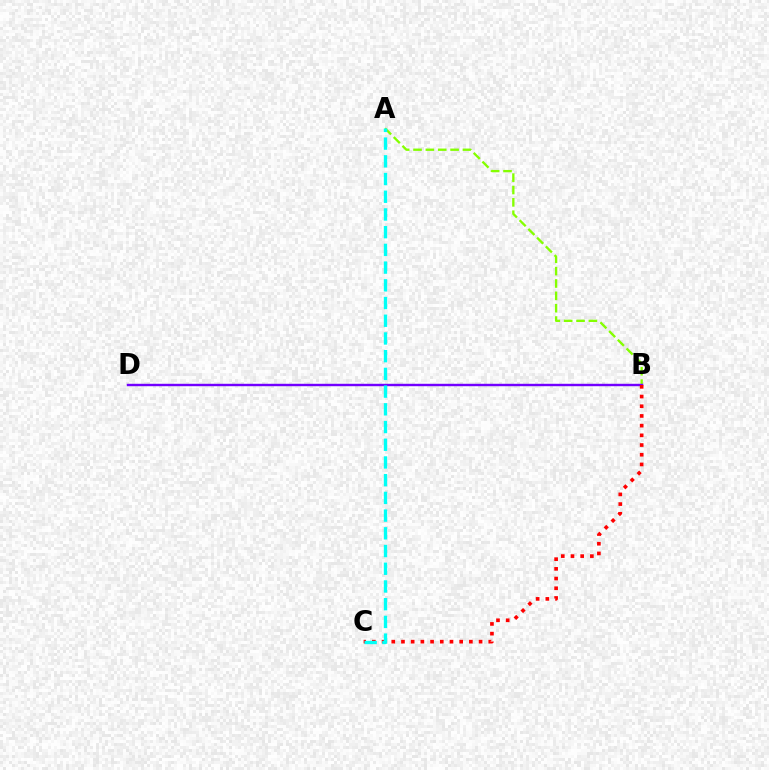{('A', 'B'): [{'color': '#84ff00', 'line_style': 'dashed', 'thickness': 1.68}], ('B', 'D'): [{'color': '#7200ff', 'line_style': 'solid', 'thickness': 1.74}], ('B', 'C'): [{'color': '#ff0000', 'line_style': 'dotted', 'thickness': 2.64}], ('A', 'C'): [{'color': '#00fff6', 'line_style': 'dashed', 'thickness': 2.41}]}